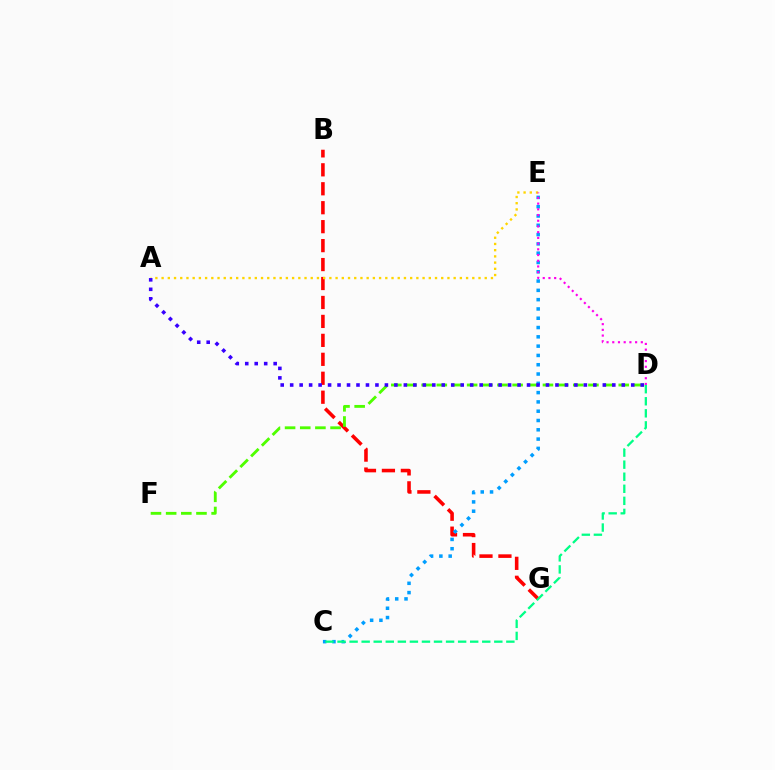{('B', 'G'): [{'color': '#ff0000', 'line_style': 'dashed', 'thickness': 2.57}], ('A', 'E'): [{'color': '#ffd500', 'line_style': 'dotted', 'thickness': 1.69}], ('C', 'E'): [{'color': '#009eff', 'line_style': 'dotted', 'thickness': 2.53}], ('D', 'F'): [{'color': '#4fff00', 'line_style': 'dashed', 'thickness': 2.06}], ('D', 'E'): [{'color': '#ff00ed', 'line_style': 'dotted', 'thickness': 1.55}], ('C', 'D'): [{'color': '#00ff86', 'line_style': 'dashed', 'thickness': 1.64}], ('A', 'D'): [{'color': '#3700ff', 'line_style': 'dotted', 'thickness': 2.57}]}